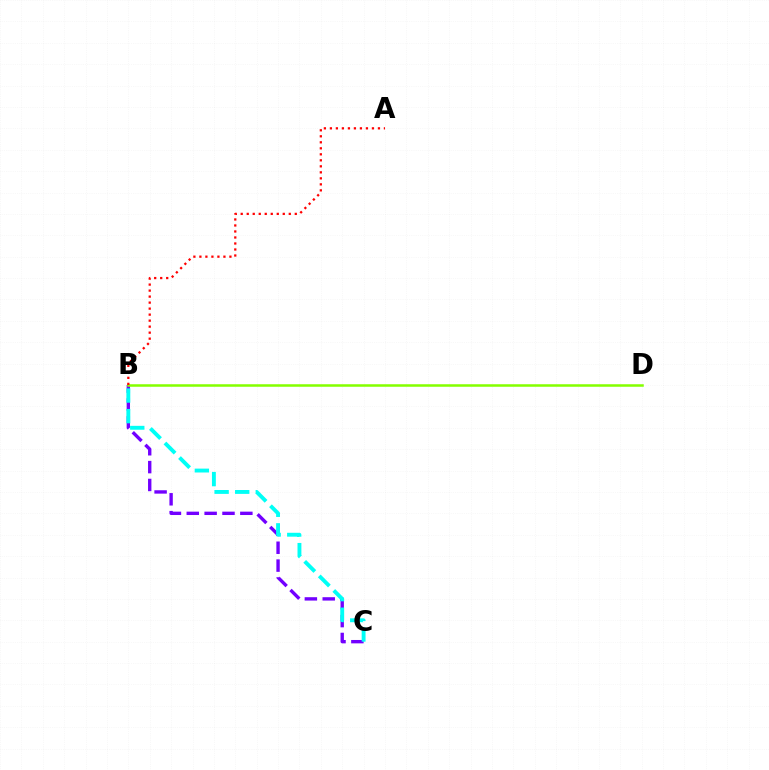{('B', 'C'): [{'color': '#7200ff', 'line_style': 'dashed', 'thickness': 2.43}, {'color': '#00fff6', 'line_style': 'dashed', 'thickness': 2.8}], ('B', 'D'): [{'color': '#84ff00', 'line_style': 'solid', 'thickness': 1.81}], ('A', 'B'): [{'color': '#ff0000', 'line_style': 'dotted', 'thickness': 1.63}]}